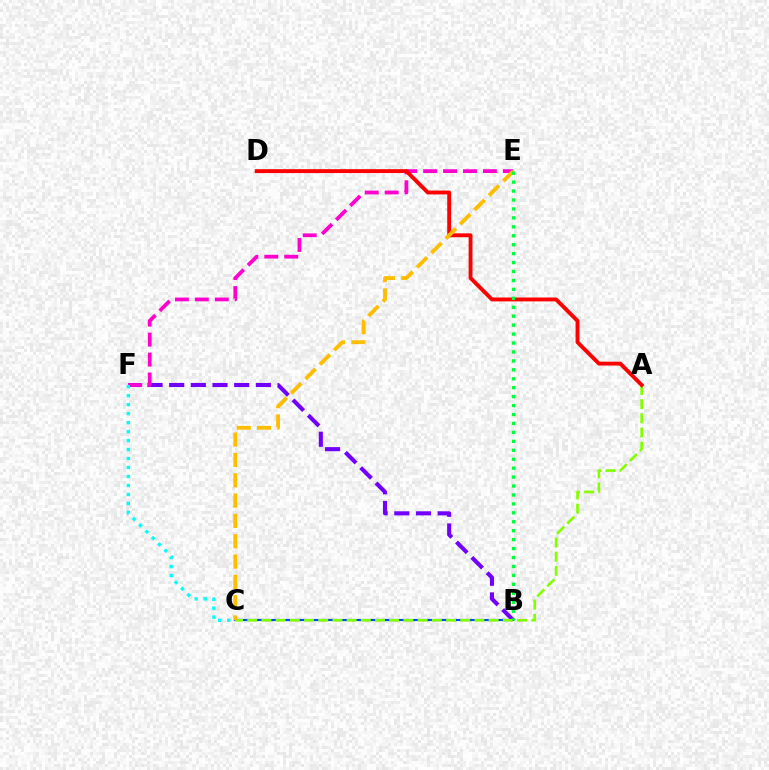{('B', 'C'): [{'color': '#004bff', 'line_style': 'solid', 'thickness': 1.56}], ('B', 'F'): [{'color': '#7200ff', 'line_style': 'dashed', 'thickness': 2.94}], ('E', 'F'): [{'color': '#ff00cf', 'line_style': 'dashed', 'thickness': 2.71}], ('A', 'C'): [{'color': '#84ff00', 'line_style': 'dashed', 'thickness': 1.93}], ('A', 'D'): [{'color': '#ff0000', 'line_style': 'solid', 'thickness': 2.79}], ('C', 'E'): [{'color': '#ffbd00', 'line_style': 'dashed', 'thickness': 2.76}], ('B', 'E'): [{'color': '#00ff39', 'line_style': 'dotted', 'thickness': 2.43}], ('C', 'F'): [{'color': '#00fff6', 'line_style': 'dotted', 'thickness': 2.44}]}